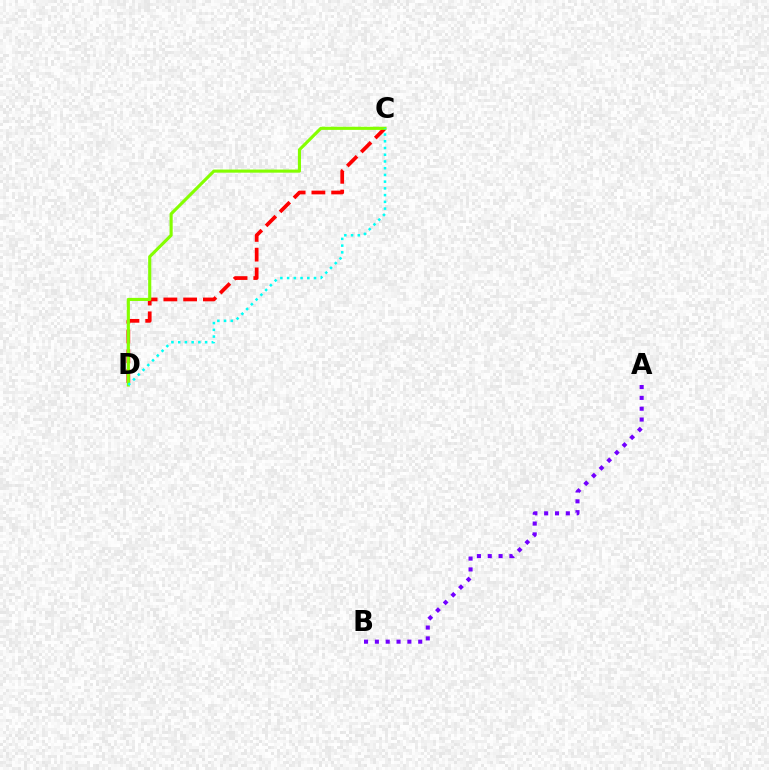{('C', 'D'): [{'color': '#ff0000', 'line_style': 'dashed', 'thickness': 2.68}, {'color': '#84ff00', 'line_style': 'solid', 'thickness': 2.25}, {'color': '#00fff6', 'line_style': 'dotted', 'thickness': 1.83}], ('A', 'B'): [{'color': '#7200ff', 'line_style': 'dotted', 'thickness': 2.94}]}